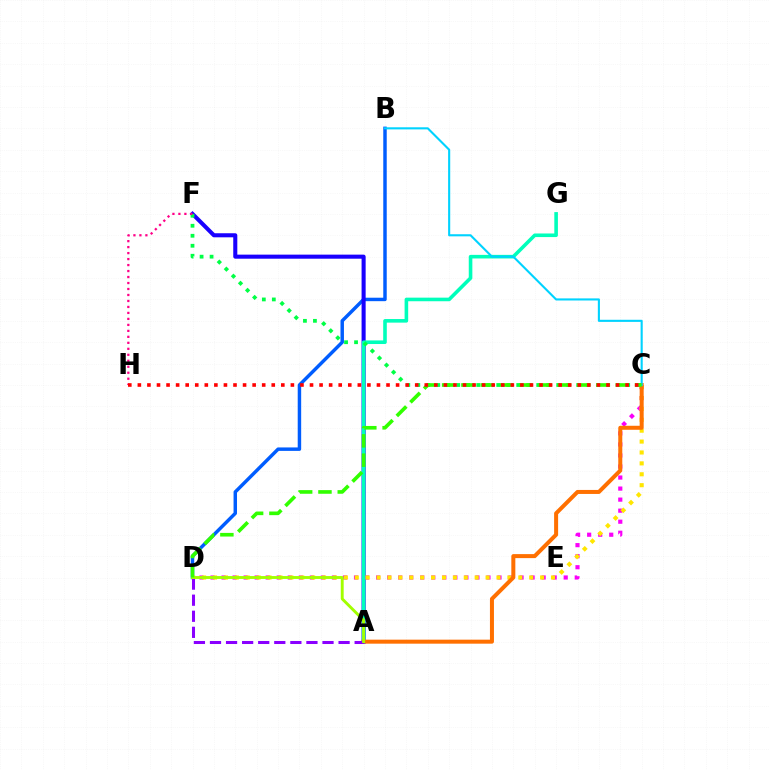{('B', 'D'): [{'color': '#005dff', 'line_style': 'solid', 'thickness': 2.49}], ('A', 'F'): [{'color': '#1900ff', 'line_style': 'solid', 'thickness': 2.93}], ('C', 'D'): [{'color': '#fa00f9', 'line_style': 'dotted', 'thickness': 3.0}, {'color': '#ffe600', 'line_style': 'dotted', 'thickness': 2.96}, {'color': '#31ff00', 'line_style': 'dashed', 'thickness': 2.62}], ('A', 'G'): [{'color': '#00ffbb', 'line_style': 'solid', 'thickness': 2.59}], ('A', 'C'): [{'color': '#ff7000', 'line_style': 'solid', 'thickness': 2.89}], ('C', 'F'): [{'color': '#00ff45', 'line_style': 'dotted', 'thickness': 2.72}], ('F', 'H'): [{'color': '#ff0088', 'line_style': 'dotted', 'thickness': 1.63}], ('A', 'D'): [{'color': '#8a00ff', 'line_style': 'dashed', 'thickness': 2.18}, {'color': '#a2ff00', 'line_style': 'solid', 'thickness': 2.09}], ('B', 'C'): [{'color': '#00d3ff', 'line_style': 'solid', 'thickness': 1.52}], ('C', 'H'): [{'color': '#ff0000', 'line_style': 'dotted', 'thickness': 2.6}]}